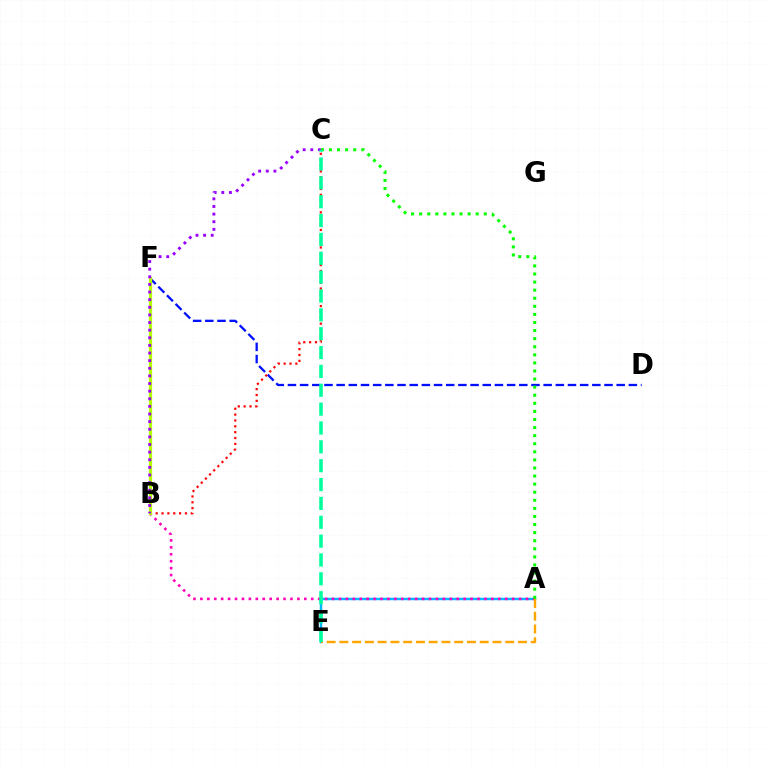{('D', 'F'): [{'color': '#0010ff', 'line_style': 'dashed', 'thickness': 1.65}], ('B', 'C'): [{'color': '#ff0000', 'line_style': 'dotted', 'thickness': 1.59}, {'color': '#9b00ff', 'line_style': 'dotted', 'thickness': 2.07}], ('A', 'E'): [{'color': '#00b5ff', 'line_style': 'solid', 'thickness': 1.76}, {'color': '#ffa500', 'line_style': 'dashed', 'thickness': 1.73}], ('A', 'B'): [{'color': '#ff00bd', 'line_style': 'dotted', 'thickness': 1.88}], ('B', 'F'): [{'color': '#b3ff00', 'line_style': 'solid', 'thickness': 2.31}], ('A', 'C'): [{'color': '#08ff00', 'line_style': 'dotted', 'thickness': 2.2}], ('C', 'E'): [{'color': '#00ff9d', 'line_style': 'dashed', 'thickness': 2.56}]}